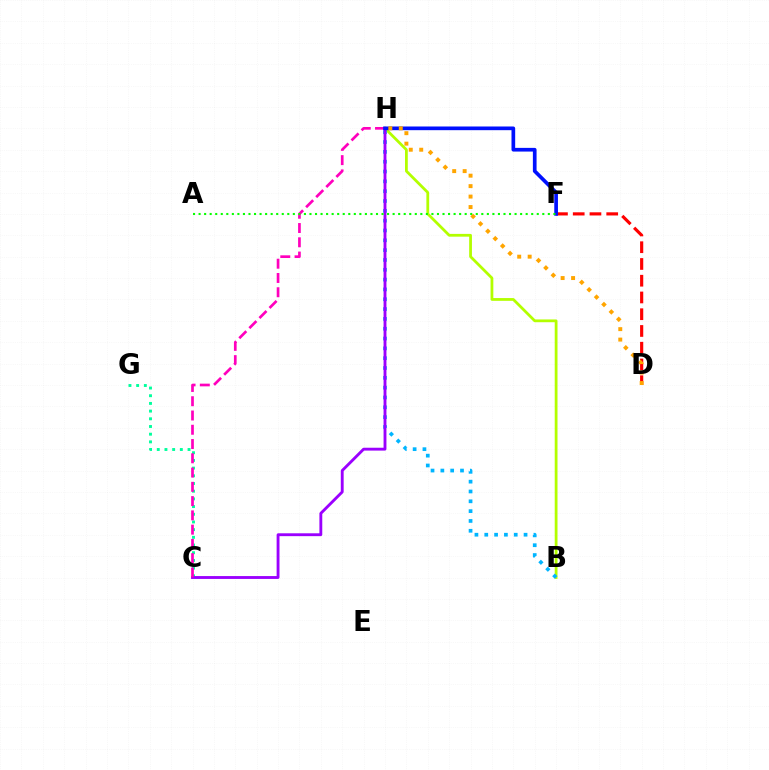{('D', 'F'): [{'color': '#ff0000', 'line_style': 'dashed', 'thickness': 2.28}], ('B', 'H'): [{'color': '#b3ff00', 'line_style': 'solid', 'thickness': 2.0}, {'color': '#00b5ff', 'line_style': 'dotted', 'thickness': 2.67}], ('C', 'G'): [{'color': '#00ff9d', 'line_style': 'dotted', 'thickness': 2.09}], ('C', 'H'): [{'color': '#9b00ff', 'line_style': 'solid', 'thickness': 2.06}, {'color': '#ff00bd', 'line_style': 'dashed', 'thickness': 1.94}], ('F', 'H'): [{'color': '#0010ff', 'line_style': 'solid', 'thickness': 2.65}], ('A', 'F'): [{'color': '#08ff00', 'line_style': 'dotted', 'thickness': 1.51}], ('D', 'H'): [{'color': '#ffa500', 'line_style': 'dotted', 'thickness': 2.84}]}